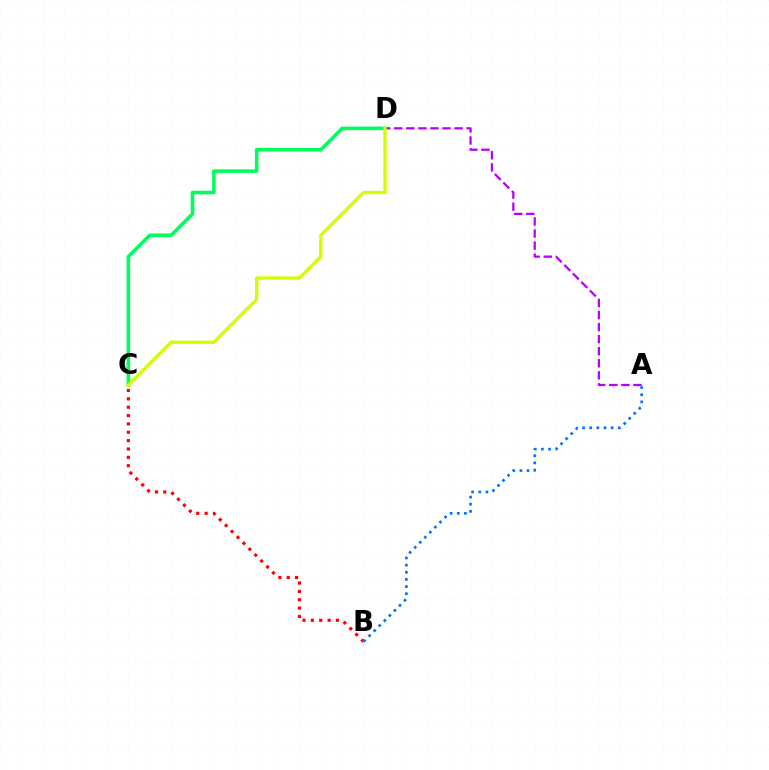{('B', 'C'): [{'color': '#ff0000', 'line_style': 'dotted', 'thickness': 2.27}], ('C', 'D'): [{'color': '#00ff5c', 'line_style': 'solid', 'thickness': 2.57}, {'color': '#d1ff00', 'line_style': 'solid', 'thickness': 2.39}], ('A', 'B'): [{'color': '#0074ff', 'line_style': 'dotted', 'thickness': 1.94}], ('A', 'D'): [{'color': '#b900ff', 'line_style': 'dashed', 'thickness': 1.64}]}